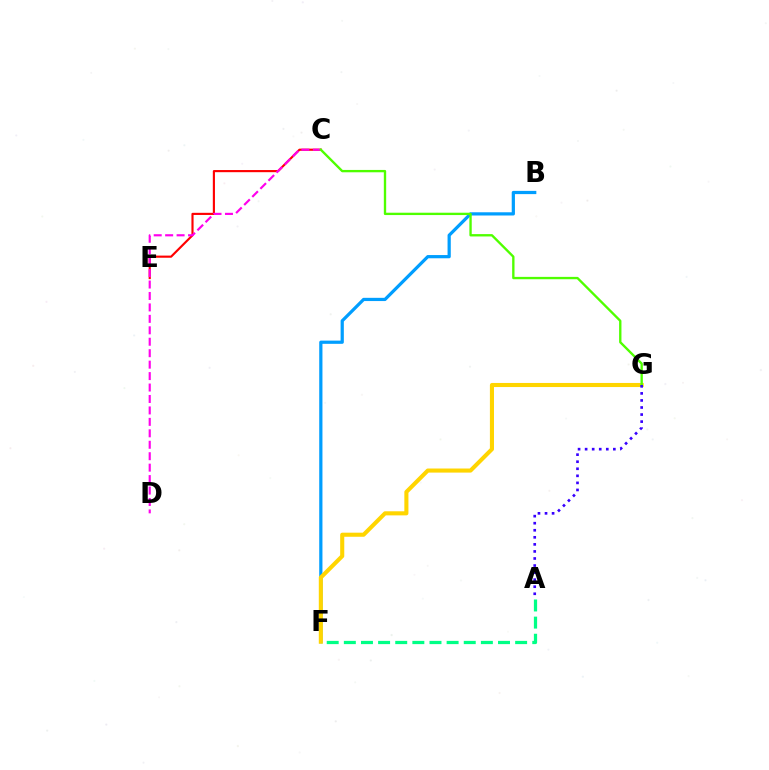{('B', 'F'): [{'color': '#009eff', 'line_style': 'solid', 'thickness': 2.32}], ('C', 'E'): [{'color': '#ff0000', 'line_style': 'solid', 'thickness': 1.54}], ('F', 'G'): [{'color': '#ffd500', 'line_style': 'solid', 'thickness': 2.94}], ('C', 'D'): [{'color': '#ff00ed', 'line_style': 'dashed', 'thickness': 1.55}], ('A', 'F'): [{'color': '#00ff86', 'line_style': 'dashed', 'thickness': 2.33}], ('C', 'G'): [{'color': '#4fff00', 'line_style': 'solid', 'thickness': 1.69}], ('A', 'G'): [{'color': '#3700ff', 'line_style': 'dotted', 'thickness': 1.92}]}